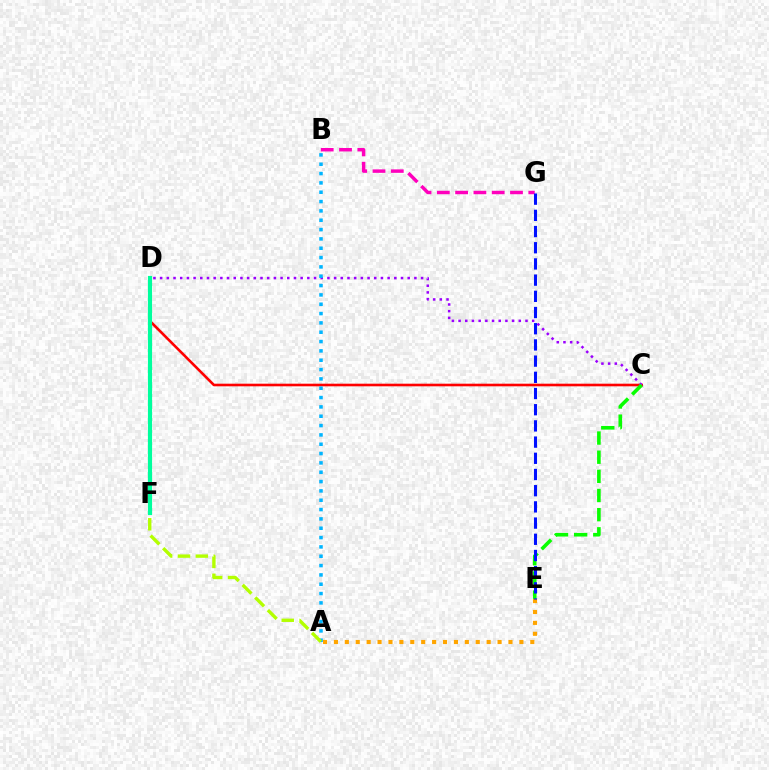{('C', 'D'): [{'color': '#ff0000', 'line_style': 'solid', 'thickness': 1.89}, {'color': '#9b00ff', 'line_style': 'dotted', 'thickness': 1.82}], ('A', 'B'): [{'color': '#00b5ff', 'line_style': 'dotted', 'thickness': 2.54}], ('C', 'E'): [{'color': '#08ff00', 'line_style': 'dashed', 'thickness': 2.6}], ('B', 'G'): [{'color': '#ff00bd', 'line_style': 'dashed', 'thickness': 2.49}], ('A', 'E'): [{'color': '#ffa500', 'line_style': 'dotted', 'thickness': 2.96}], ('A', 'D'): [{'color': '#b3ff00', 'line_style': 'dashed', 'thickness': 2.43}], ('E', 'G'): [{'color': '#0010ff', 'line_style': 'dashed', 'thickness': 2.2}], ('D', 'F'): [{'color': '#00ff9d', 'line_style': 'solid', 'thickness': 2.99}]}